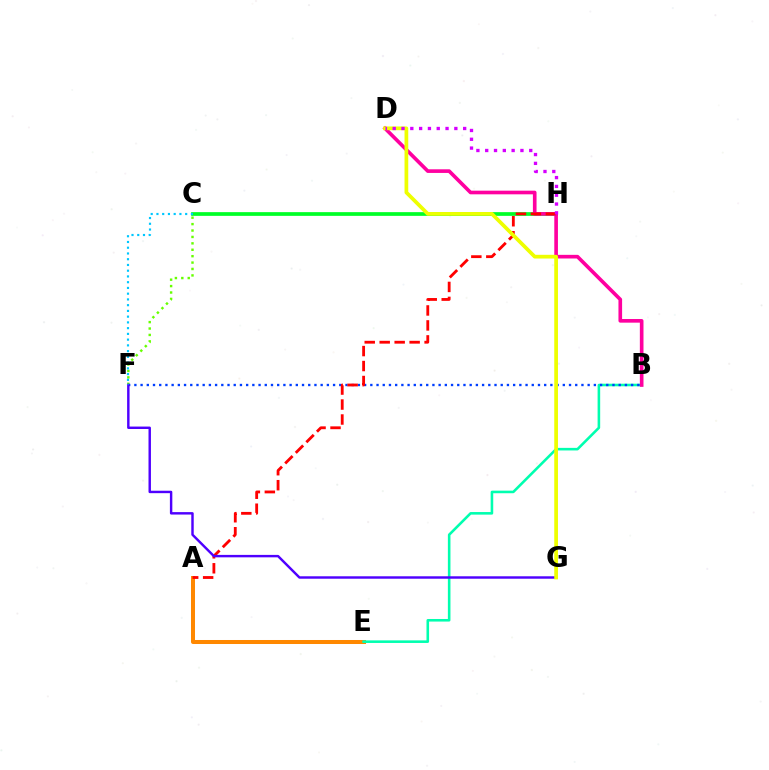{('C', 'H'): [{'color': '#00ff27', 'line_style': 'solid', 'thickness': 2.67}], ('A', 'E'): [{'color': '#ff8800', 'line_style': 'solid', 'thickness': 2.89}], ('B', 'E'): [{'color': '#00ffaf', 'line_style': 'solid', 'thickness': 1.86}], ('B', 'D'): [{'color': '#ff00a0', 'line_style': 'solid', 'thickness': 2.62}], ('C', 'F'): [{'color': '#66ff00', 'line_style': 'dotted', 'thickness': 1.74}, {'color': '#00c7ff', 'line_style': 'dotted', 'thickness': 1.56}], ('B', 'F'): [{'color': '#003fff', 'line_style': 'dotted', 'thickness': 1.69}], ('A', 'H'): [{'color': '#ff0000', 'line_style': 'dashed', 'thickness': 2.03}], ('F', 'G'): [{'color': '#4f00ff', 'line_style': 'solid', 'thickness': 1.75}], ('D', 'G'): [{'color': '#eeff00', 'line_style': 'solid', 'thickness': 2.68}], ('D', 'H'): [{'color': '#d600ff', 'line_style': 'dotted', 'thickness': 2.39}]}